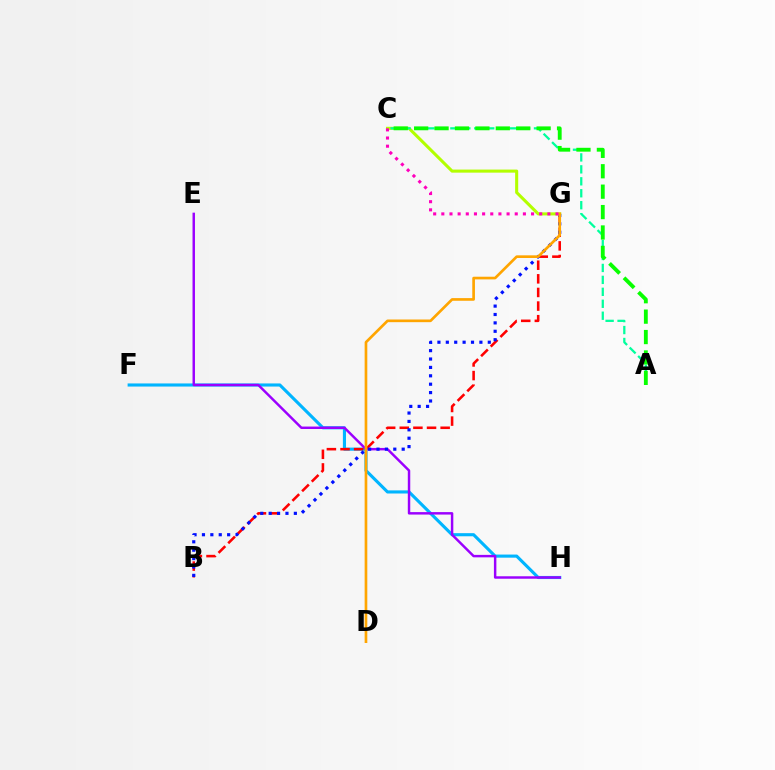{('F', 'H'): [{'color': '#00b5ff', 'line_style': 'solid', 'thickness': 2.24}], ('E', 'H'): [{'color': '#9b00ff', 'line_style': 'solid', 'thickness': 1.77}], ('B', 'G'): [{'color': '#ff0000', 'line_style': 'dashed', 'thickness': 1.85}, {'color': '#0010ff', 'line_style': 'dotted', 'thickness': 2.28}], ('C', 'G'): [{'color': '#b3ff00', 'line_style': 'solid', 'thickness': 2.21}, {'color': '#ff00bd', 'line_style': 'dotted', 'thickness': 2.22}], ('D', 'G'): [{'color': '#ffa500', 'line_style': 'solid', 'thickness': 1.92}], ('A', 'C'): [{'color': '#00ff9d', 'line_style': 'dashed', 'thickness': 1.62}, {'color': '#08ff00', 'line_style': 'dashed', 'thickness': 2.77}]}